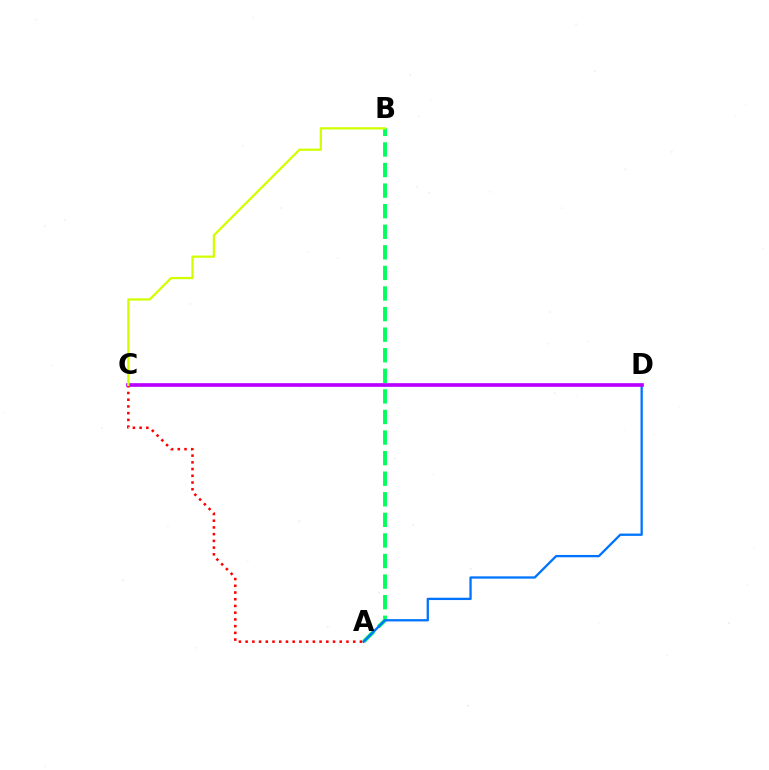{('A', 'B'): [{'color': '#00ff5c', 'line_style': 'dashed', 'thickness': 2.8}], ('A', 'D'): [{'color': '#0074ff', 'line_style': 'solid', 'thickness': 1.66}], ('C', 'D'): [{'color': '#b900ff', 'line_style': 'solid', 'thickness': 2.64}], ('A', 'C'): [{'color': '#ff0000', 'line_style': 'dotted', 'thickness': 1.83}], ('B', 'C'): [{'color': '#d1ff00', 'line_style': 'solid', 'thickness': 1.63}]}